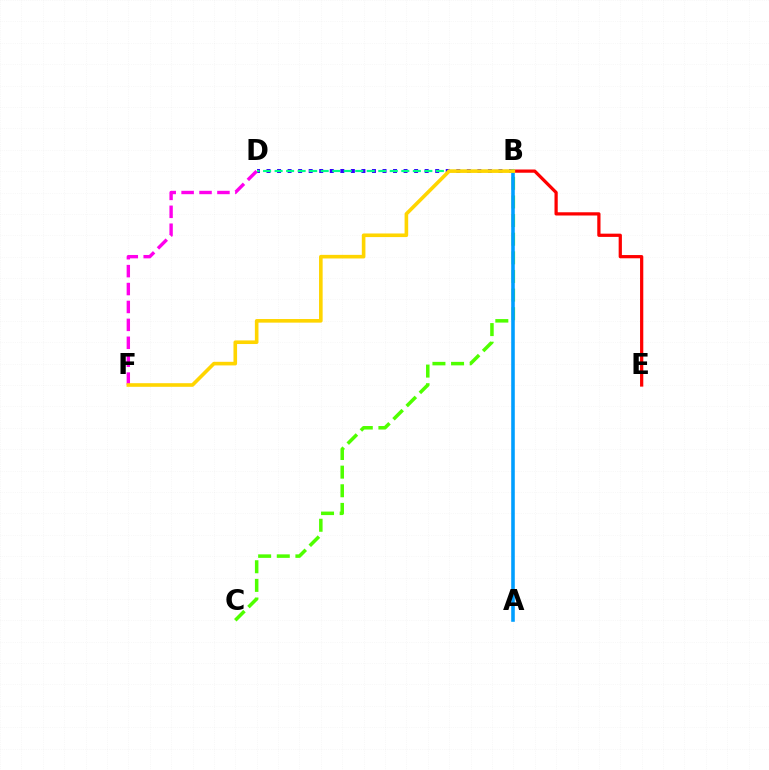{('B', 'E'): [{'color': '#ff0000', 'line_style': 'solid', 'thickness': 2.33}], ('B', 'D'): [{'color': '#3700ff', 'line_style': 'dotted', 'thickness': 2.86}, {'color': '#00ff86', 'line_style': 'dashed', 'thickness': 1.56}], ('D', 'F'): [{'color': '#ff00ed', 'line_style': 'dashed', 'thickness': 2.43}], ('B', 'C'): [{'color': '#4fff00', 'line_style': 'dashed', 'thickness': 2.53}], ('A', 'B'): [{'color': '#009eff', 'line_style': 'solid', 'thickness': 2.58}], ('B', 'F'): [{'color': '#ffd500', 'line_style': 'solid', 'thickness': 2.6}]}